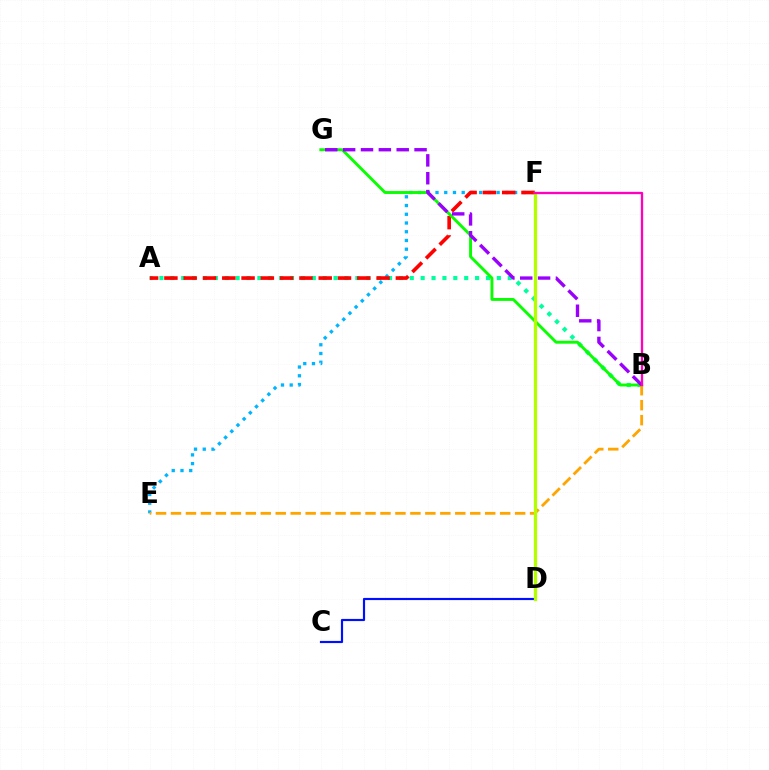{('E', 'F'): [{'color': '#00b5ff', 'line_style': 'dotted', 'thickness': 2.37}], ('C', 'D'): [{'color': '#0010ff', 'line_style': 'solid', 'thickness': 1.56}], ('A', 'B'): [{'color': '#00ff9d', 'line_style': 'dotted', 'thickness': 2.96}], ('A', 'F'): [{'color': '#ff0000', 'line_style': 'dashed', 'thickness': 2.62}], ('B', 'G'): [{'color': '#08ff00', 'line_style': 'solid', 'thickness': 2.09}, {'color': '#9b00ff', 'line_style': 'dashed', 'thickness': 2.43}], ('B', 'E'): [{'color': '#ffa500', 'line_style': 'dashed', 'thickness': 2.03}], ('D', 'F'): [{'color': '#b3ff00', 'line_style': 'solid', 'thickness': 2.36}], ('B', 'F'): [{'color': '#ff00bd', 'line_style': 'solid', 'thickness': 1.68}]}